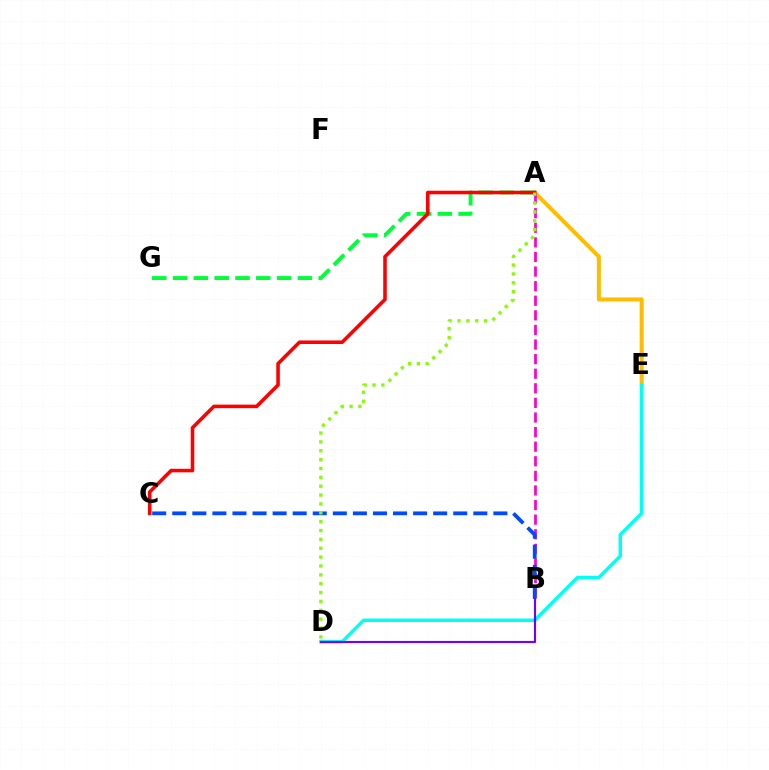{('A', 'E'): [{'color': '#ffbd00', 'line_style': 'solid', 'thickness': 2.89}], ('A', 'B'): [{'color': '#ff00cf', 'line_style': 'dashed', 'thickness': 1.98}], ('B', 'C'): [{'color': '#004bff', 'line_style': 'dashed', 'thickness': 2.73}], ('A', 'G'): [{'color': '#00ff39', 'line_style': 'dashed', 'thickness': 2.83}], ('D', 'E'): [{'color': '#00fff6', 'line_style': 'solid', 'thickness': 2.5}], ('A', 'C'): [{'color': '#ff0000', 'line_style': 'solid', 'thickness': 2.56}], ('B', 'D'): [{'color': '#7200ff', 'line_style': 'solid', 'thickness': 1.53}], ('A', 'D'): [{'color': '#84ff00', 'line_style': 'dotted', 'thickness': 2.41}]}